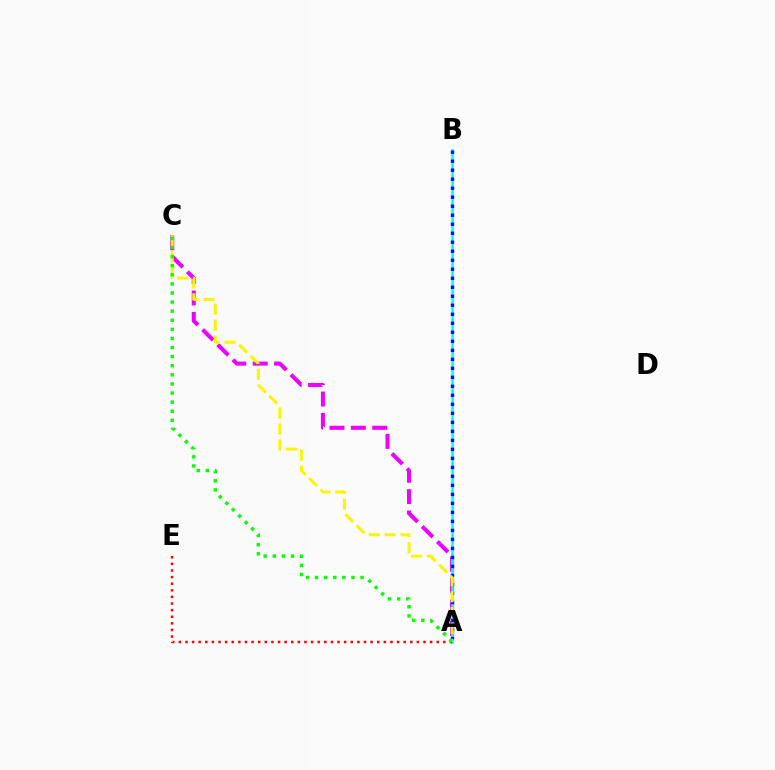{('A', 'C'): [{'color': '#ee00ff', 'line_style': 'dashed', 'thickness': 2.91}, {'color': '#fcf500', 'line_style': 'dashed', 'thickness': 2.16}, {'color': '#08ff00', 'line_style': 'dotted', 'thickness': 2.47}], ('A', 'B'): [{'color': '#00fff6', 'line_style': 'solid', 'thickness': 1.91}, {'color': '#0010ff', 'line_style': 'dotted', 'thickness': 2.45}], ('A', 'E'): [{'color': '#ff0000', 'line_style': 'dotted', 'thickness': 1.8}]}